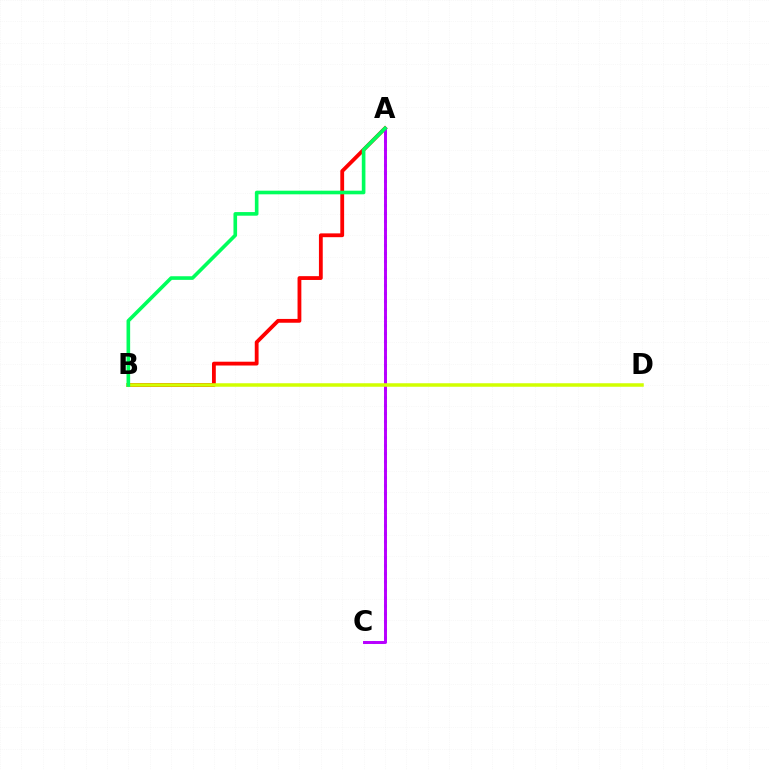{('A', 'C'): [{'color': '#0074ff', 'line_style': 'dotted', 'thickness': 2.18}, {'color': '#b900ff', 'line_style': 'solid', 'thickness': 2.13}], ('A', 'B'): [{'color': '#ff0000', 'line_style': 'solid', 'thickness': 2.74}, {'color': '#00ff5c', 'line_style': 'solid', 'thickness': 2.61}], ('B', 'D'): [{'color': '#d1ff00', 'line_style': 'solid', 'thickness': 2.53}]}